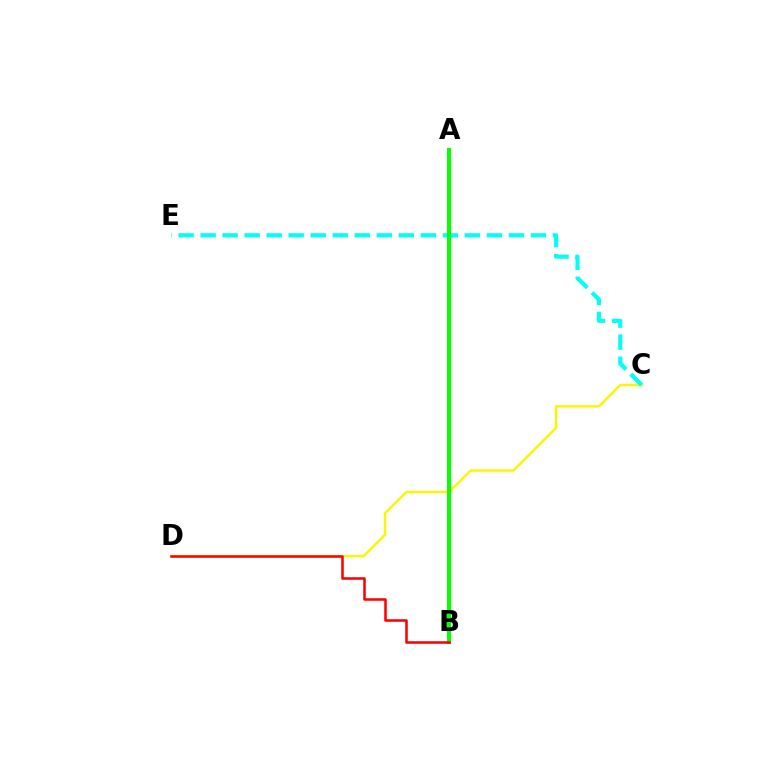{('A', 'B'): [{'color': '#0010ff', 'line_style': 'solid', 'thickness': 1.93}, {'color': '#ee00ff', 'line_style': 'dotted', 'thickness': 2.7}, {'color': '#08ff00', 'line_style': 'solid', 'thickness': 2.93}], ('C', 'D'): [{'color': '#fcf500', 'line_style': 'solid', 'thickness': 1.74}], ('C', 'E'): [{'color': '#00fff6', 'line_style': 'dashed', 'thickness': 2.99}], ('B', 'D'): [{'color': '#ff0000', 'line_style': 'solid', 'thickness': 1.83}]}